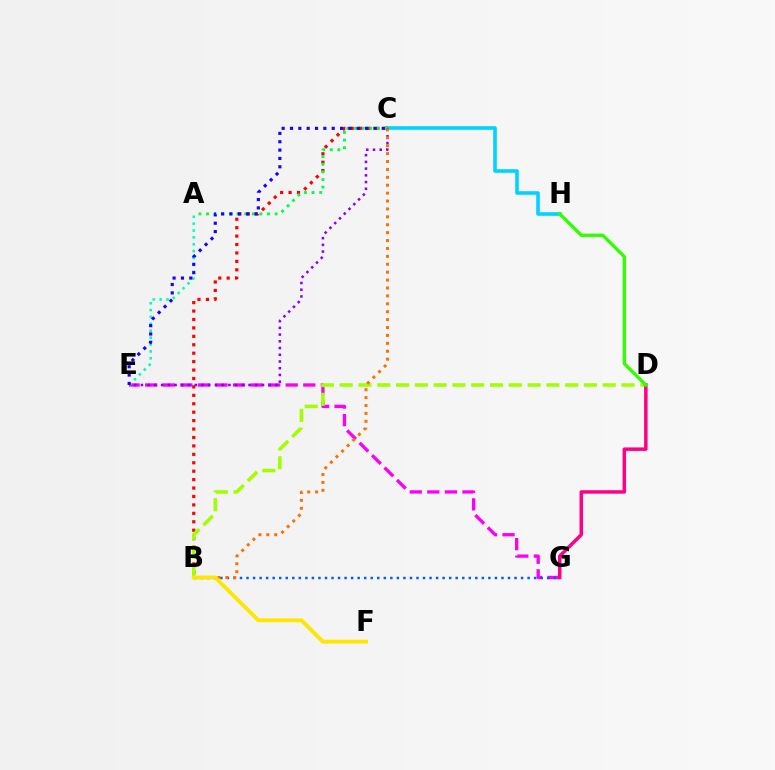{('C', 'H'): [{'color': '#00d3ff', 'line_style': 'solid', 'thickness': 2.59}], ('E', 'G'): [{'color': '#fa00f9', 'line_style': 'dashed', 'thickness': 2.39}], ('B', 'C'): [{'color': '#ff0000', 'line_style': 'dotted', 'thickness': 2.29}, {'color': '#ff7000', 'line_style': 'dotted', 'thickness': 2.15}], ('A', 'C'): [{'color': '#00ff45', 'line_style': 'dotted', 'thickness': 2.07}], ('B', 'D'): [{'color': '#a2ff00', 'line_style': 'dashed', 'thickness': 2.55}], ('B', 'G'): [{'color': '#005dff', 'line_style': 'dotted', 'thickness': 1.78}], ('A', 'E'): [{'color': '#00ffbb', 'line_style': 'dotted', 'thickness': 1.87}], ('C', 'E'): [{'color': '#8a00ff', 'line_style': 'dotted', 'thickness': 1.83}, {'color': '#1900ff', 'line_style': 'dotted', 'thickness': 2.27}], ('D', 'G'): [{'color': '#ff0088', 'line_style': 'solid', 'thickness': 2.51}], ('D', 'H'): [{'color': '#31ff00', 'line_style': 'solid', 'thickness': 2.4}], ('B', 'F'): [{'color': '#ffe600', 'line_style': 'solid', 'thickness': 2.78}]}